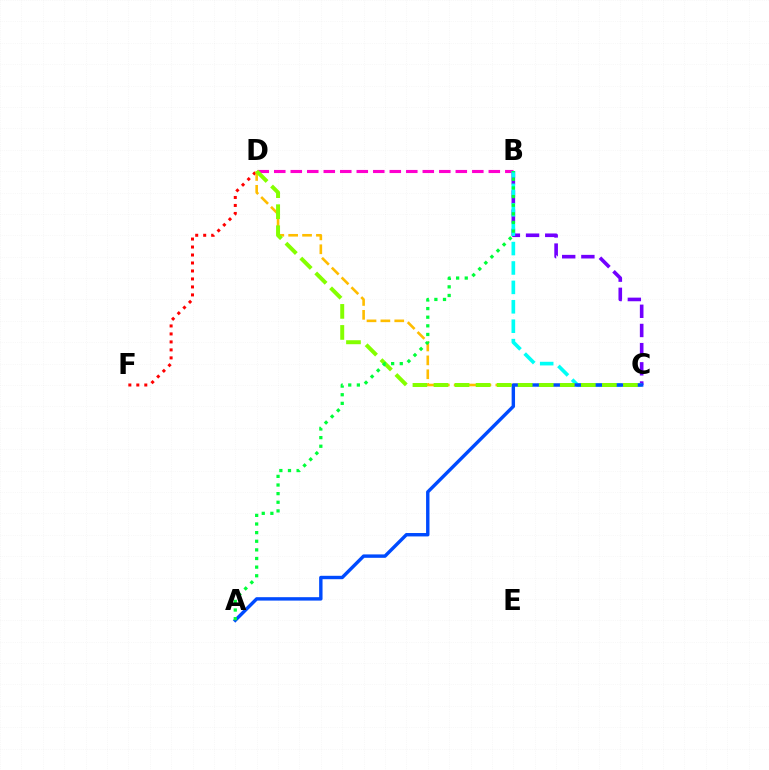{('D', 'F'): [{'color': '#ff0000', 'line_style': 'dotted', 'thickness': 2.17}], ('B', 'C'): [{'color': '#7200ff', 'line_style': 'dashed', 'thickness': 2.61}, {'color': '#00fff6', 'line_style': 'dashed', 'thickness': 2.64}], ('B', 'D'): [{'color': '#ff00cf', 'line_style': 'dashed', 'thickness': 2.24}], ('C', 'D'): [{'color': '#ffbd00', 'line_style': 'dashed', 'thickness': 1.89}, {'color': '#84ff00', 'line_style': 'dashed', 'thickness': 2.86}], ('A', 'C'): [{'color': '#004bff', 'line_style': 'solid', 'thickness': 2.45}], ('A', 'B'): [{'color': '#00ff39', 'line_style': 'dotted', 'thickness': 2.34}]}